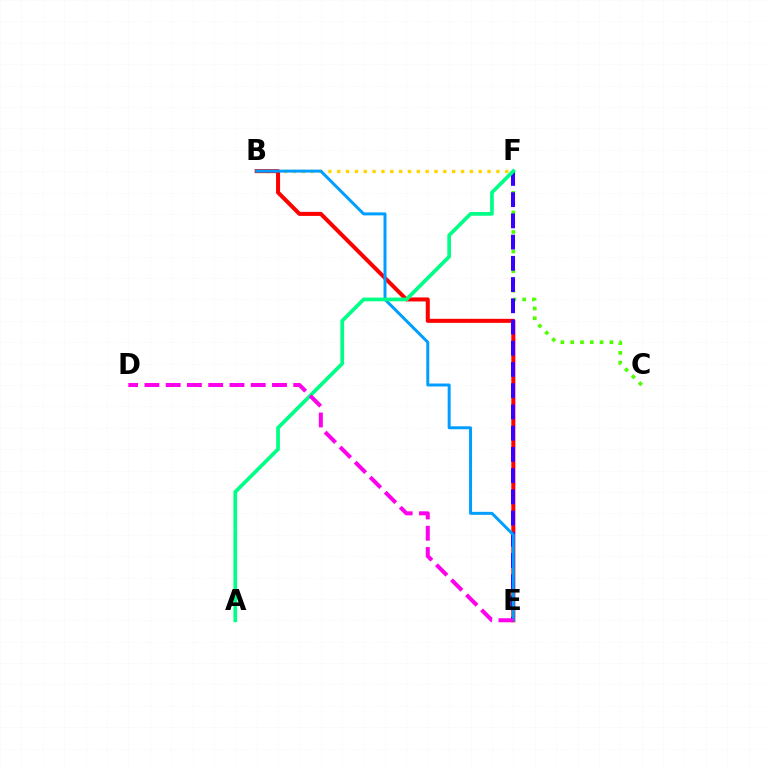{('C', 'F'): [{'color': '#4fff00', 'line_style': 'dotted', 'thickness': 2.66}], ('B', 'F'): [{'color': '#ffd500', 'line_style': 'dotted', 'thickness': 2.4}], ('B', 'E'): [{'color': '#ff0000', 'line_style': 'solid', 'thickness': 2.9}, {'color': '#009eff', 'line_style': 'solid', 'thickness': 2.15}], ('E', 'F'): [{'color': '#3700ff', 'line_style': 'dashed', 'thickness': 2.88}], ('A', 'F'): [{'color': '#00ff86', 'line_style': 'solid', 'thickness': 2.67}], ('D', 'E'): [{'color': '#ff00ed', 'line_style': 'dashed', 'thickness': 2.89}]}